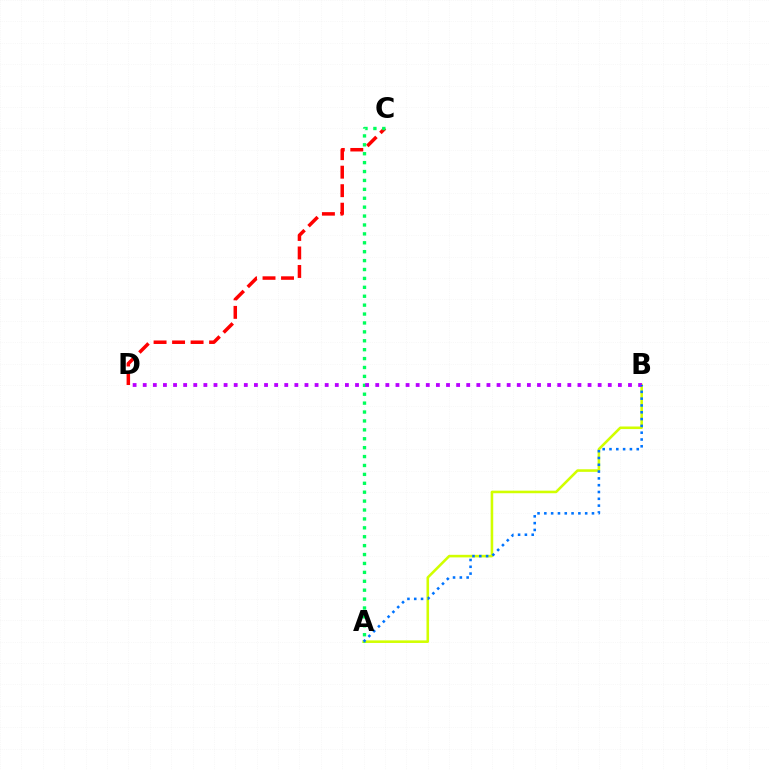{('A', 'B'): [{'color': '#d1ff00', 'line_style': 'solid', 'thickness': 1.86}, {'color': '#0074ff', 'line_style': 'dotted', 'thickness': 1.85}], ('C', 'D'): [{'color': '#ff0000', 'line_style': 'dashed', 'thickness': 2.51}], ('A', 'C'): [{'color': '#00ff5c', 'line_style': 'dotted', 'thickness': 2.42}], ('B', 'D'): [{'color': '#b900ff', 'line_style': 'dotted', 'thickness': 2.75}]}